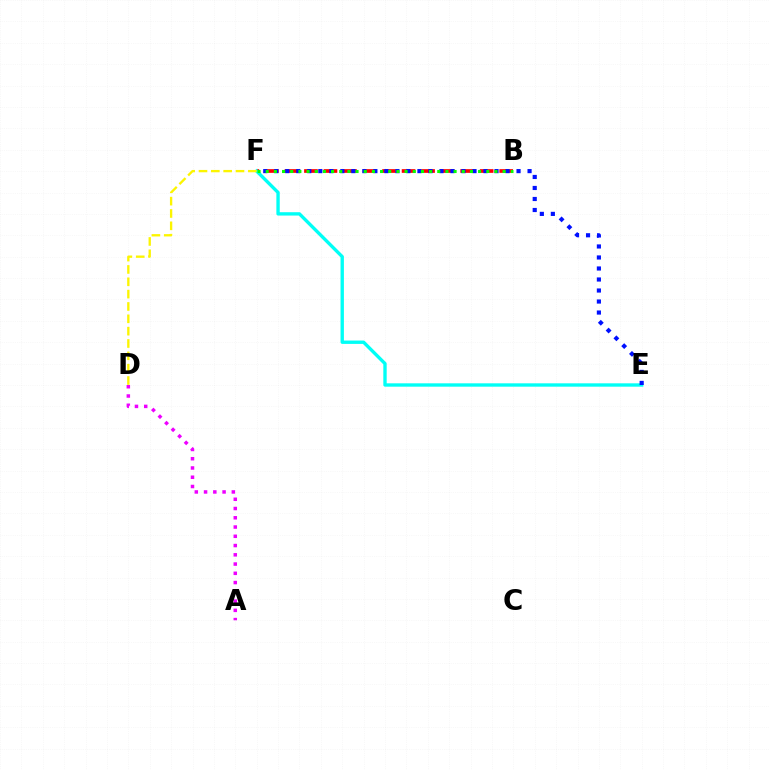{('B', 'F'): [{'color': '#ff0000', 'line_style': 'dashed', 'thickness': 2.65}, {'color': '#08ff00', 'line_style': 'dotted', 'thickness': 2.22}], ('E', 'F'): [{'color': '#00fff6', 'line_style': 'solid', 'thickness': 2.42}, {'color': '#0010ff', 'line_style': 'dotted', 'thickness': 2.99}], ('D', 'F'): [{'color': '#fcf500', 'line_style': 'dashed', 'thickness': 1.68}], ('A', 'D'): [{'color': '#ee00ff', 'line_style': 'dotted', 'thickness': 2.52}]}